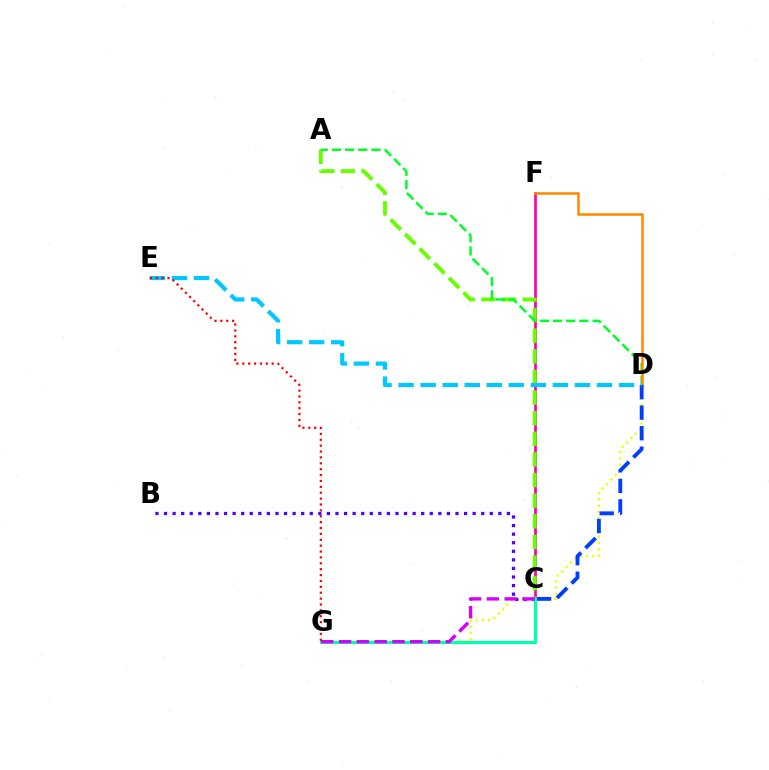{('D', 'G'): [{'color': '#eeff00', 'line_style': 'dotted', 'thickness': 1.69}], ('C', 'F'): [{'color': '#ff00a0', 'line_style': 'solid', 'thickness': 1.94}], ('A', 'C'): [{'color': '#66ff00', 'line_style': 'dashed', 'thickness': 2.8}], ('B', 'C'): [{'color': '#4f00ff', 'line_style': 'dotted', 'thickness': 2.33}], ('A', 'D'): [{'color': '#00ff27', 'line_style': 'dashed', 'thickness': 1.79}], ('D', 'F'): [{'color': '#ff8800', 'line_style': 'solid', 'thickness': 1.83}], ('C', 'G'): [{'color': '#00ffaf', 'line_style': 'solid', 'thickness': 2.27}, {'color': '#d600ff', 'line_style': 'dashed', 'thickness': 2.42}], ('C', 'D'): [{'color': '#003fff', 'line_style': 'dashed', 'thickness': 2.79}], ('D', 'E'): [{'color': '#00c7ff', 'line_style': 'dashed', 'thickness': 2.99}], ('E', 'G'): [{'color': '#ff0000', 'line_style': 'dotted', 'thickness': 1.6}]}